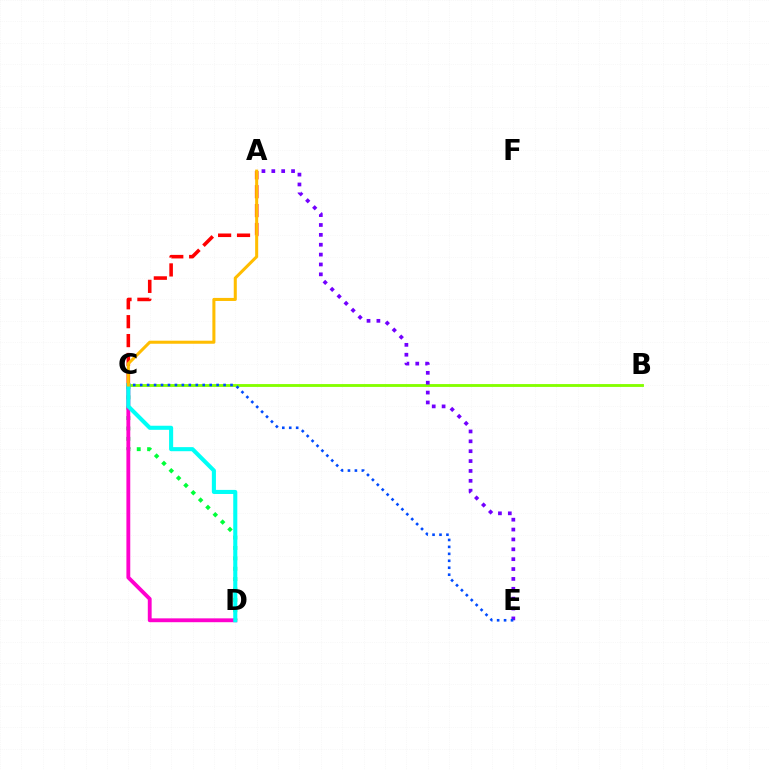{('B', 'C'): [{'color': '#84ff00', 'line_style': 'solid', 'thickness': 2.05}], ('A', 'E'): [{'color': '#7200ff', 'line_style': 'dotted', 'thickness': 2.68}], ('A', 'C'): [{'color': '#ff0000', 'line_style': 'dashed', 'thickness': 2.57}, {'color': '#ffbd00', 'line_style': 'solid', 'thickness': 2.19}], ('C', 'D'): [{'color': '#00ff39', 'line_style': 'dotted', 'thickness': 2.82}, {'color': '#ff00cf', 'line_style': 'solid', 'thickness': 2.77}, {'color': '#00fff6', 'line_style': 'solid', 'thickness': 2.94}], ('C', 'E'): [{'color': '#004bff', 'line_style': 'dotted', 'thickness': 1.89}]}